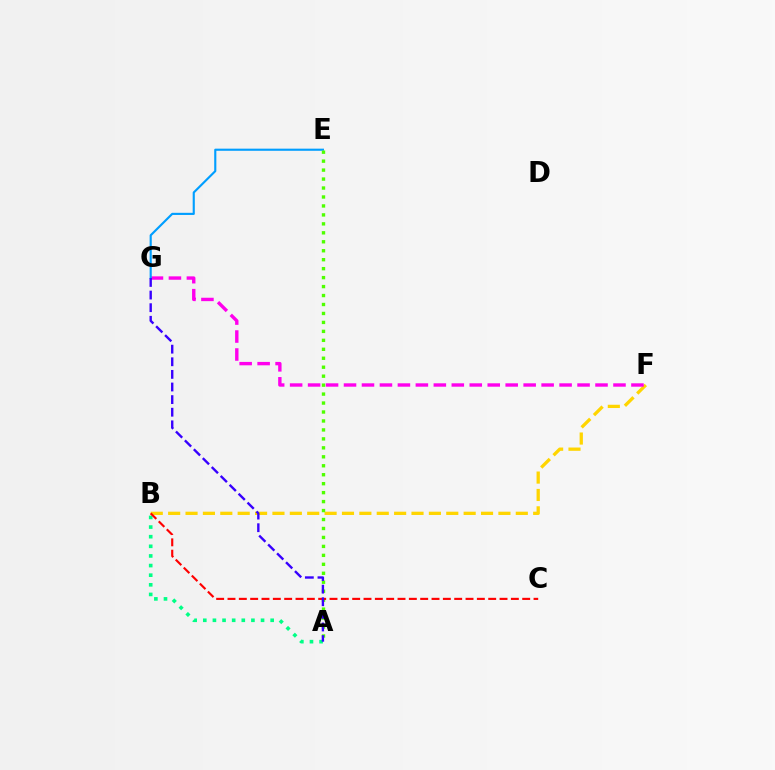{('B', 'F'): [{'color': '#ffd500', 'line_style': 'dashed', 'thickness': 2.36}], ('F', 'G'): [{'color': '#ff00ed', 'line_style': 'dashed', 'thickness': 2.44}], ('A', 'B'): [{'color': '#00ff86', 'line_style': 'dotted', 'thickness': 2.62}], ('E', 'G'): [{'color': '#009eff', 'line_style': 'solid', 'thickness': 1.54}], ('A', 'E'): [{'color': '#4fff00', 'line_style': 'dotted', 'thickness': 2.43}], ('B', 'C'): [{'color': '#ff0000', 'line_style': 'dashed', 'thickness': 1.54}], ('A', 'G'): [{'color': '#3700ff', 'line_style': 'dashed', 'thickness': 1.71}]}